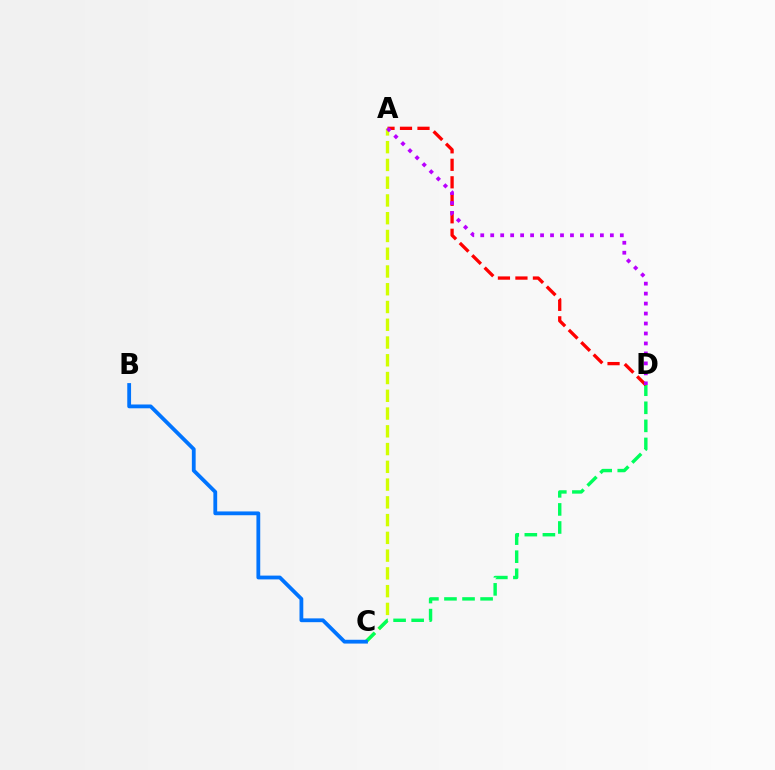{('A', 'C'): [{'color': '#d1ff00', 'line_style': 'dashed', 'thickness': 2.41}], ('C', 'D'): [{'color': '#00ff5c', 'line_style': 'dashed', 'thickness': 2.45}], ('A', 'D'): [{'color': '#ff0000', 'line_style': 'dashed', 'thickness': 2.38}, {'color': '#b900ff', 'line_style': 'dotted', 'thickness': 2.71}], ('B', 'C'): [{'color': '#0074ff', 'line_style': 'solid', 'thickness': 2.73}]}